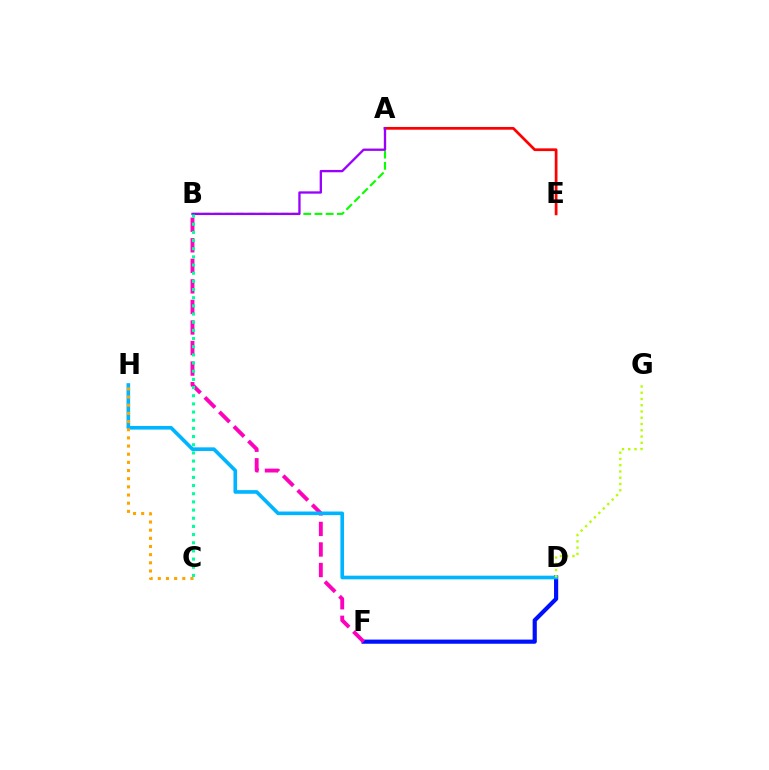{('A', 'E'): [{'color': '#ff0000', 'line_style': 'solid', 'thickness': 1.97}], ('D', 'F'): [{'color': '#0010ff', 'line_style': 'solid', 'thickness': 3.0}], ('B', 'F'): [{'color': '#ff00bd', 'line_style': 'dashed', 'thickness': 2.79}], ('A', 'B'): [{'color': '#08ff00', 'line_style': 'dashed', 'thickness': 1.52}, {'color': '#9b00ff', 'line_style': 'solid', 'thickness': 1.67}], ('D', 'H'): [{'color': '#00b5ff', 'line_style': 'solid', 'thickness': 2.62}], ('C', 'H'): [{'color': '#ffa500', 'line_style': 'dotted', 'thickness': 2.22}], ('D', 'G'): [{'color': '#b3ff00', 'line_style': 'dotted', 'thickness': 1.7}], ('B', 'C'): [{'color': '#00ff9d', 'line_style': 'dotted', 'thickness': 2.22}]}